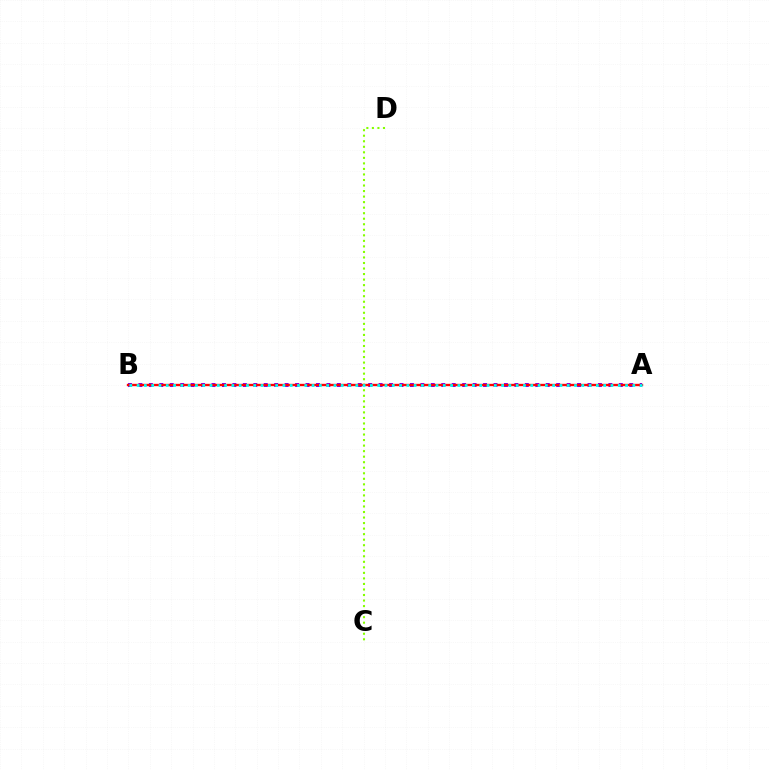{('A', 'B'): [{'color': '#7200ff', 'line_style': 'dotted', 'thickness': 2.84}, {'color': '#ff0000', 'line_style': 'solid', 'thickness': 1.69}, {'color': '#00fff6', 'line_style': 'dotted', 'thickness': 1.98}], ('C', 'D'): [{'color': '#84ff00', 'line_style': 'dotted', 'thickness': 1.5}]}